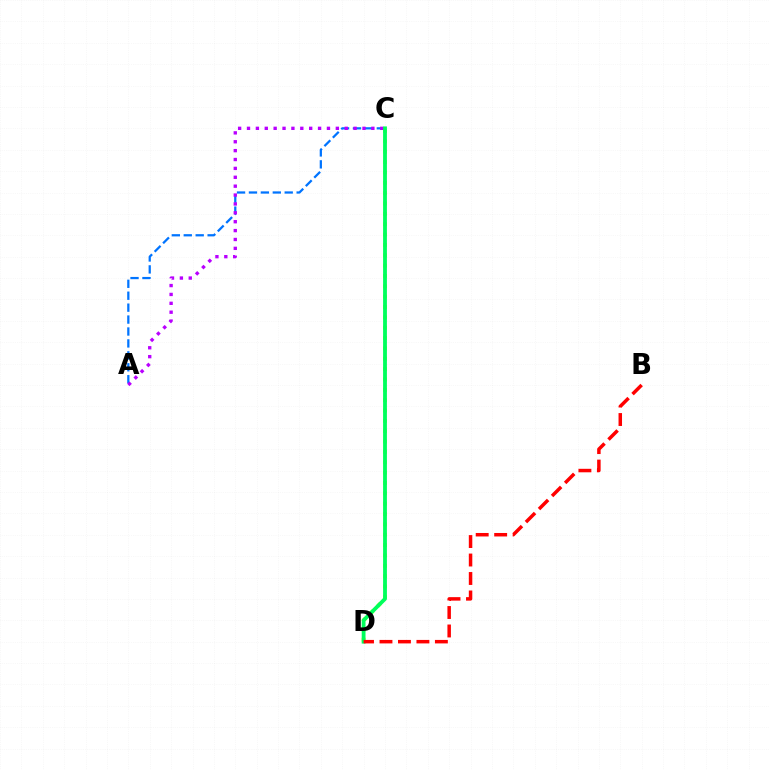{('A', 'C'): [{'color': '#0074ff', 'line_style': 'dashed', 'thickness': 1.62}, {'color': '#b900ff', 'line_style': 'dotted', 'thickness': 2.41}], ('C', 'D'): [{'color': '#d1ff00', 'line_style': 'dotted', 'thickness': 2.81}, {'color': '#00ff5c', 'line_style': 'solid', 'thickness': 2.74}], ('B', 'D'): [{'color': '#ff0000', 'line_style': 'dashed', 'thickness': 2.51}]}